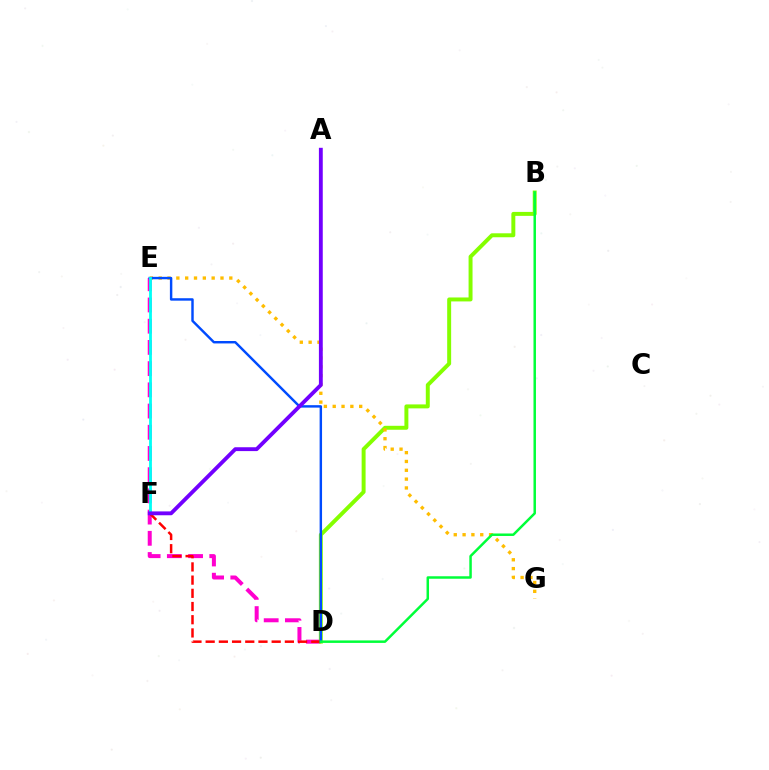{('D', 'E'): [{'color': '#ff00cf', 'line_style': 'dashed', 'thickness': 2.88}, {'color': '#004bff', 'line_style': 'solid', 'thickness': 1.75}], ('B', 'D'): [{'color': '#84ff00', 'line_style': 'solid', 'thickness': 2.85}, {'color': '#00ff39', 'line_style': 'solid', 'thickness': 1.79}], ('E', 'G'): [{'color': '#ffbd00', 'line_style': 'dotted', 'thickness': 2.4}], ('D', 'F'): [{'color': '#ff0000', 'line_style': 'dashed', 'thickness': 1.79}], ('E', 'F'): [{'color': '#00fff6', 'line_style': 'solid', 'thickness': 2.02}], ('A', 'F'): [{'color': '#7200ff', 'line_style': 'solid', 'thickness': 2.77}]}